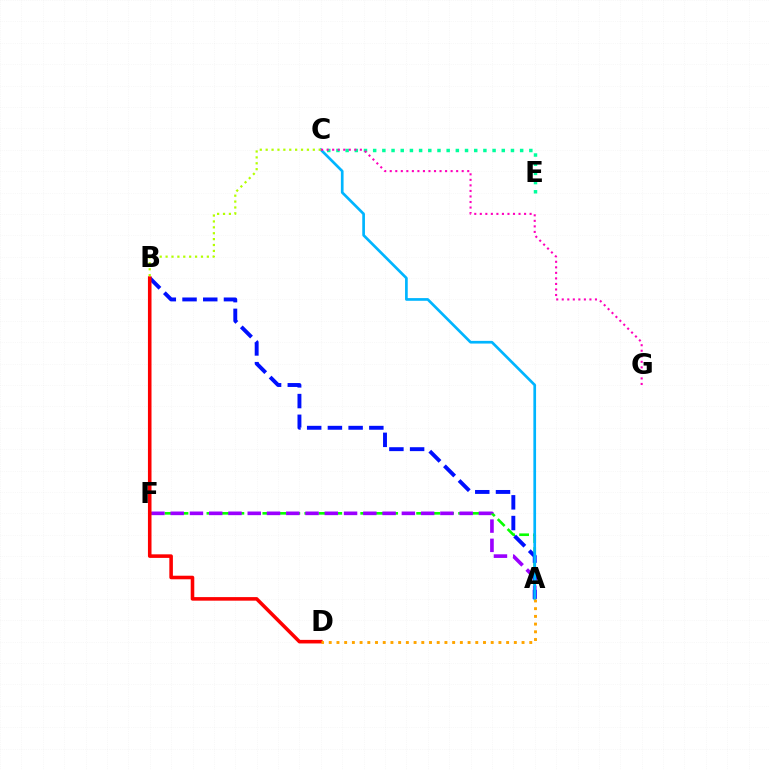{('A', 'F'): [{'color': '#08ff00', 'line_style': 'dashed', 'thickness': 1.9}, {'color': '#9b00ff', 'line_style': 'dashed', 'thickness': 2.62}], ('C', 'E'): [{'color': '#00ff9d', 'line_style': 'dotted', 'thickness': 2.5}], ('A', 'B'): [{'color': '#0010ff', 'line_style': 'dashed', 'thickness': 2.81}], ('A', 'C'): [{'color': '#00b5ff', 'line_style': 'solid', 'thickness': 1.94}], ('B', 'D'): [{'color': '#ff0000', 'line_style': 'solid', 'thickness': 2.57}], ('B', 'C'): [{'color': '#b3ff00', 'line_style': 'dotted', 'thickness': 1.6}], ('A', 'D'): [{'color': '#ffa500', 'line_style': 'dotted', 'thickness': 2.1}], ('C', 'G'): [{'color': '#ff00bd', 'line_style': 'dotted', 'thickness': 1.5}]}